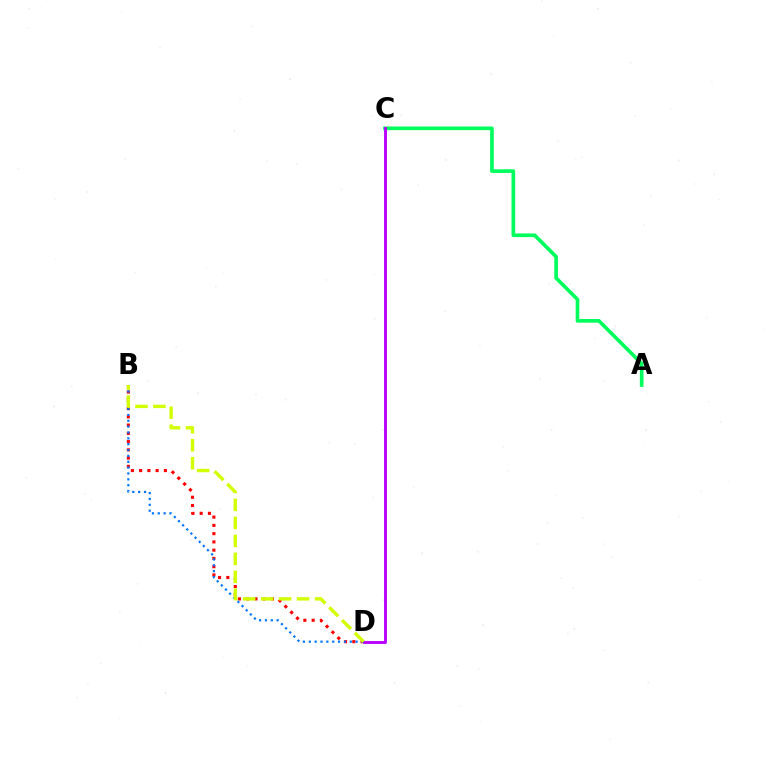{('B', 'D'): [{'color': '#ff0000', 'line_style': 'dotted', 'thickness': 2.24}, {'color': '#0074ff', 'line_style': 'dotted', 'thickness': 1.59}, {'color': '#d1ff00', 'line_style': 'dashed', 'thickness': 2.44}], ('A', 'C'): [{'color': '#00ff5c', 'line_style': 'solid', 'thickness': 2.64}], ('C', 'D'): [{'color': '#b900ff', 'line_style': 'solid', 'thickness': 2.07}]}